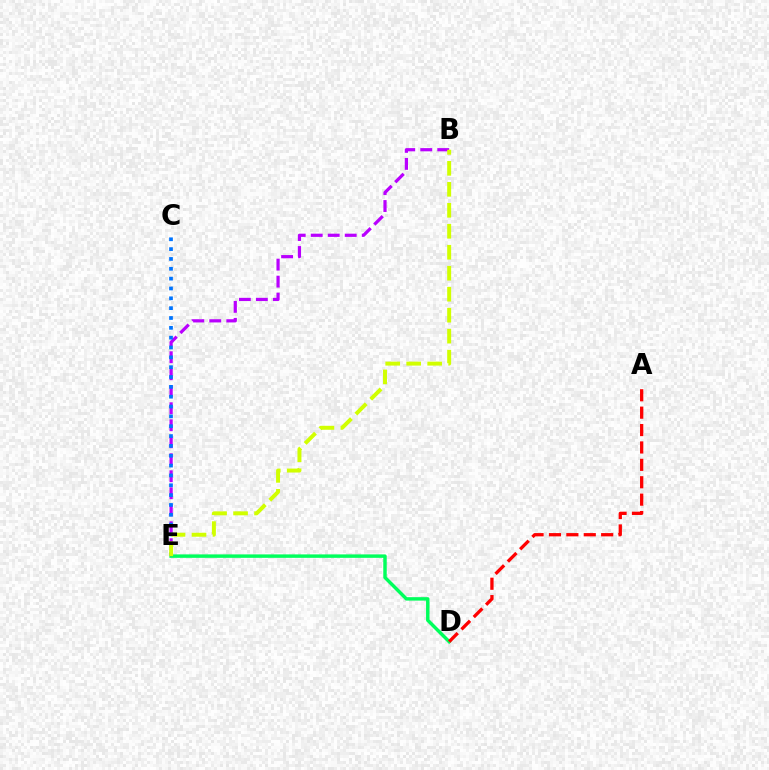{('D', 'E'): [{'color': '#00ff5c', 'line_style': 'solid', 'thickness': 2.48}], ('B', 'E'): [{'color': '#b900ff', 'line_style': 'dashed', 'thickness': 2.31}, {'color': '#d1ff00', 'line_style': 'dashed', 'thickness': 2.85}], ('C', 'E'): [{'color': '#0074ff', 'line_style': 'dotted', 'thickness': 2.67}], ('A', 'D'): [{'color': '#ff0000', 'line_style': 'dashed', 'thickness': 2.36}]}